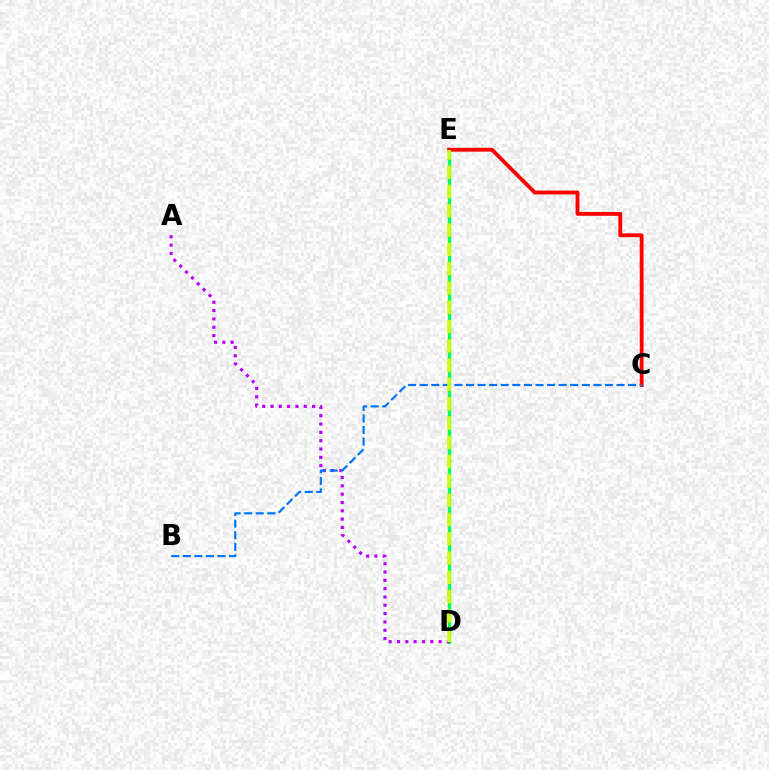{('D', 'E'): [{'color': '#00ff5c', 'line_style': 'solid', 'thickness': 2.42}, {'color': '#d1ff00', 'line_style': 'dashed', 'thickness': 2.62}], ('C', 'E'): [{'color': '#ff0000', 'line_style': 'solid', 'thickness': 2.76}], ('A', 'D'): [{'color': '#b900ff', 'line_style': 'dotted', 'thickness': 2.26}], ('B', 'C'): [{'color': '#0074ff', 'line_style': 'dashed', 'thickness': 1.57}]}